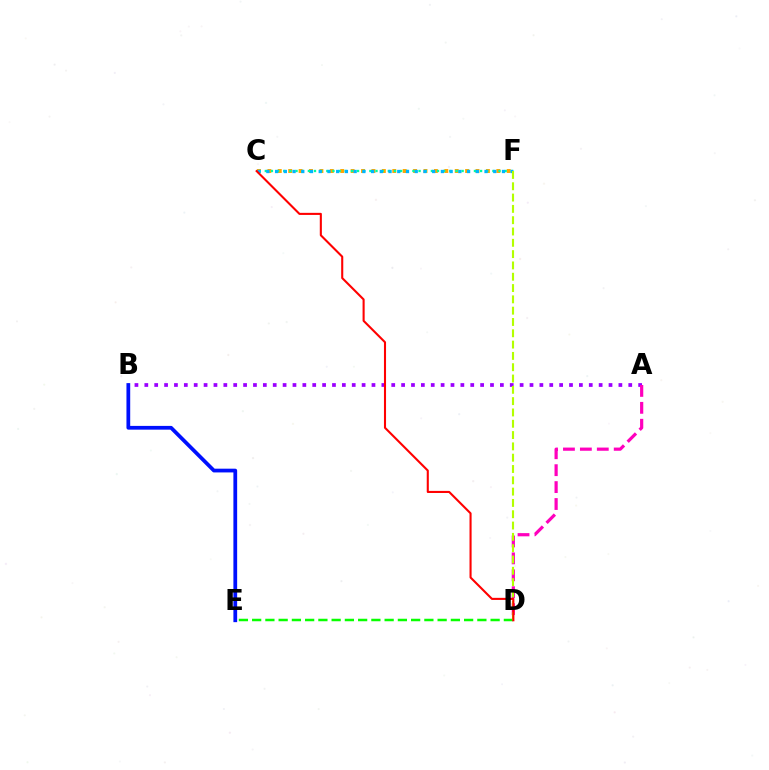{('A', 'B'): [{'color': '#9b00ff', 'line_style': 'dotted', 'thickness': 2.68}], ('D', 'E'): [{'color': '#08ff00', 'line_style': 'dashed', 'thickness': 1.8}], ('C', 'F'): [{'color': '#ffa500', 'line_style': 'dotted', 'thickness': 2.83}, {'color': '#00ff9d', 'line_style': 'dotted', 'thickness': 1.67}, {'color': '#00b5ff', 'line_style': 'dotted', 'thickness': 2.37}], ('A', 'D'): [{'color': '#ff00bd', 'line_style': 'dashed', 'thickness': 2.3}], ('B', 'E'): [{'color': '#0010ff', 'line_style': 'solid', 'thickness': 2.7}], ('D', 'F'): [{'color': '#b3ff00', 'line_style': 'dashed', 'thickness': 1.54}], ('C', 'D'): [{'color': '#ff0000', 'line_style': 'solid', 'thickness': 1.5}]}